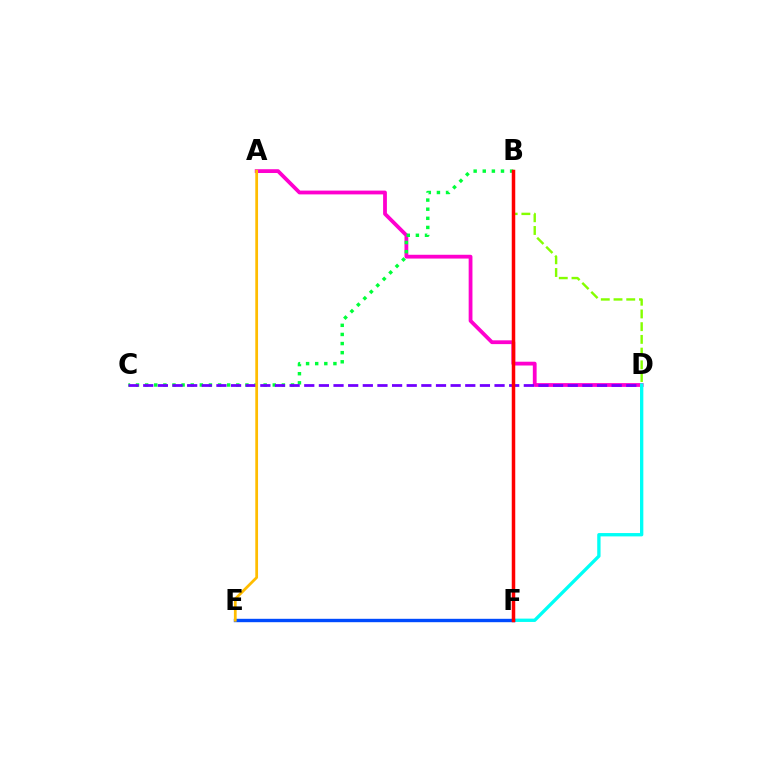{('B', 'D'): [{'color': '#84ff00', 'line_style': 'dashed', 'thickness': 1.73}], ('A', 'D'): [{'color': '#ff00cf', 'line_style': 'solid', 'thickness': 2.73}], ('B', 'C'): [{'color': '#00ff39', 'line_style': 'dotted', 'thickness': 2.48}], ('C', 'D'): [{'color': '#7200ff', 'line_style': 'dashed', 'thickness': 1.99}], ('D', 'F'): [{'color': '#00fff6', 'line_style': 'solid', 'thickness': 2.4}], ('E', 'F'): [{'color': '#004bff', 'line_style': 'solid', 'thickness': 2.44}], ('B', 'F'): [{'color': '#ff0000', 'line_style': 'solid', 'thickness': 2.52}], ('A', 'E'): [{'color': '#ffbd00', 'line_style': 'solid', 'thickness': 1.98}]}